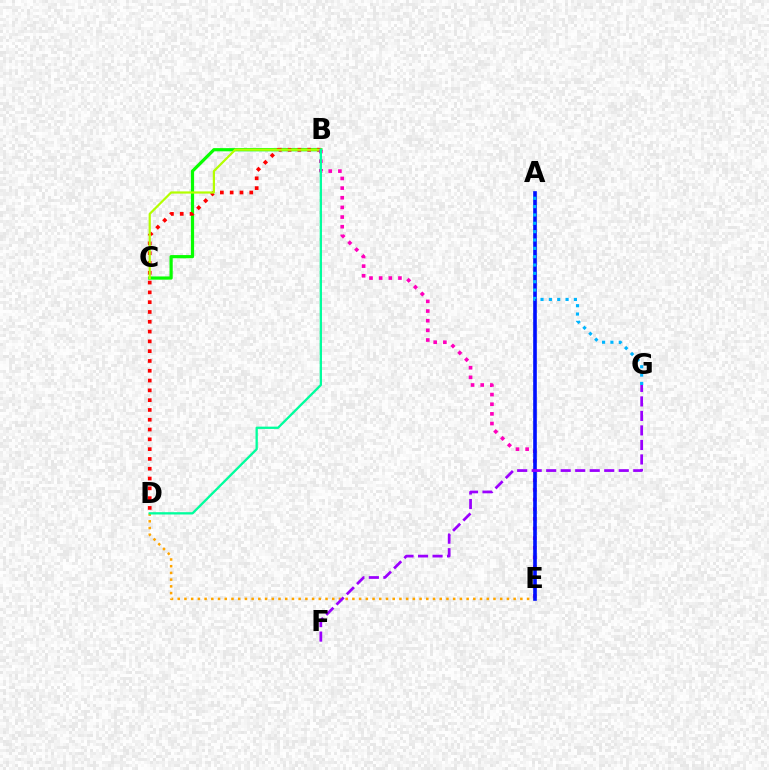{('B', 'C'): [{'color': '#08ff00', 'line_style': 'solid', 'thickness': 2.31}, {'color': '#b3ff00', 'line_style': 'solid', 'thickness': 1.58}], ('B', 'D'): [{'color': '#ff0000', 'line_style': 'dotted', 'thickness': 2.66}, {'color': '#00ff9d', 'line_style': 'solid', 'thickness': 1.66}], ('D', 'E'): [{'color': '#ffa500', 'line_style': 'dotted', 'thickness': 1.83}], ('B', 'E'): [{'color': '#ff00bd', 'line_style': 'dotted', 'thickness': 2.62}], ('A', 'E'): [{'color': '#0010ff', 'line_style': 'solid', 'thickness': 2.61}], ('F', 'G'): [{'color': '#9b00ff', 'line_style': 'dashed', 'thickness': 1.97}], ('A', 'G'): [{'color': '#00b5ff', 'line_style': 'dotted', 'thickness': 2.27}]}